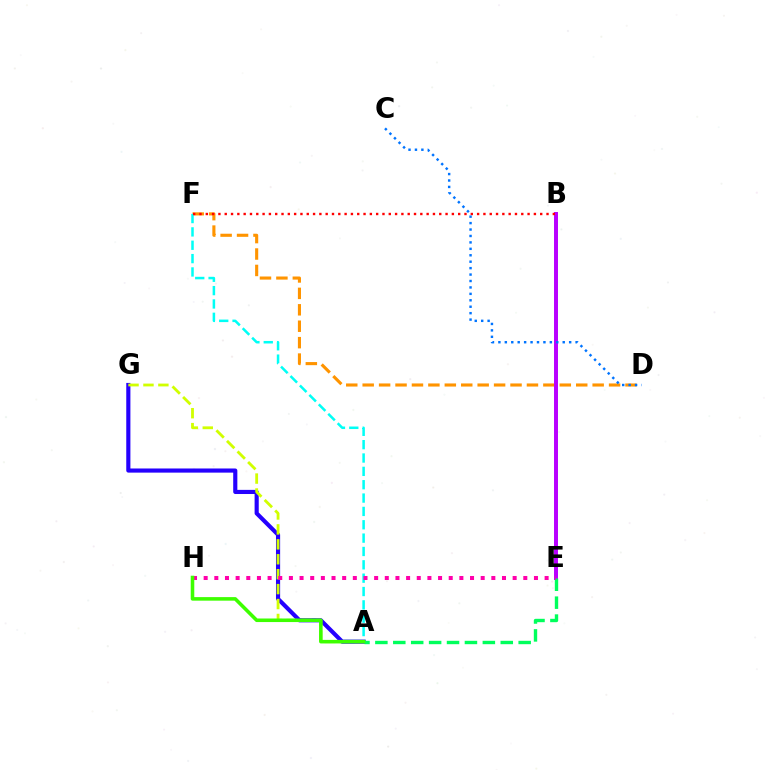{('D', 'F'): [{'color': '#ff9400', 'line_style': 'dashed', 'thickness': 2.23}], ('A', 'G'): [{'color': '#2500ff', 'line_style': 'solid', 'thickness': 2.98}, {'color': '#d1ff00', 'line_style': 'dashed', 'thickness': 2.03}], ('B', 'E'): [{'color': '#b900ff', 'line_style': 'solid', 'thickness': 2.86}], ('A', 'F'): [{'color': '#00fff6', 'line_style': 'dashed', 'thickness': 1.81}], ('B', 'F'): [{'color': '#ff0000', 'line_style': 'dotted', 'thickness': 1.71}], ('A', 'E'): [{'color': '#00ff5c', 'line_style': 'dashed', 'thickness': 2.43}], ('E', 'H'): [{'color': '#ff00ac', 'line_style': 'dotted', 'thickness': 2.89}], ('C', 'D'): [{'color': '#0074ff', 'line_style': 'dotted', 'thickness': 1.75}], ('A', 'H'): [{'color': '#3dff00', 'line_style': 'solid', 'thickness': 2.56}]}